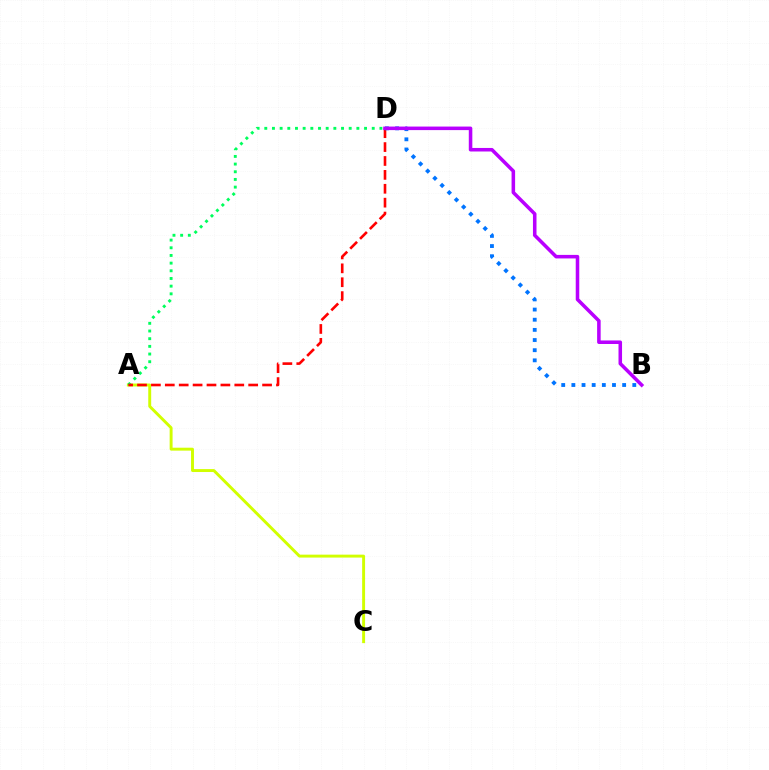{('A', 'C'): [{'color': '#d1ff00', 'line_style': 'solid', 'thickness': 2.11}], ('A', 'D'): [{'color': '#00ff5c', 'line_style': 'dotted', 'thickness': 2.09}, {'color': '#ff0000', 'line_style': 'dashed', 'thickness': 1.89}], ('B', 'D'): [{'color': '#0074ff', 'line_style': 'dotted', 'thickness': 2.76}, {'color': '#b900ff', 'line_style': 'solid', 'thickness': 2.55}]}